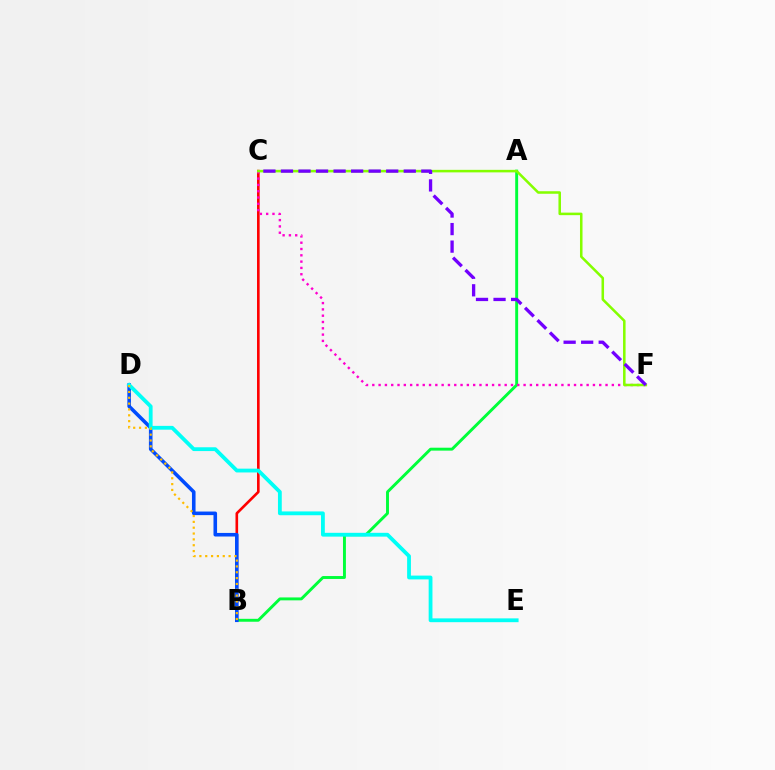{('A', 'B'): [{'color': '#00ff39', 'line_style': 'solid', 'thickness': 2.1}], ('B', 'C'): [{'color': '#ff0000', 'line_style': 'solid', 'thickness': 1.9}], ('B', 'D'): [{'color': '#004bff', 'line_style': 'solid', 'thickness': 2.58}, {'color': '#ffbd00', 'line_style': 'dotted', 'thickness': 1.59}], ('C', 'F'): [{'color': '#ff00cf', 'line_style': 'dotted', 'thickness': 1.71}, {'color': '#84ff00', 'line_style': 'solid', 'thickness': 1.82}, {'color': '#7200ff', 'line_style': 'dashed', 'thickness': 2.38}], ('D', 'E'): [{'color': '#00fff6', 'line_style': 'solid', 'thickness': 2.74}]}